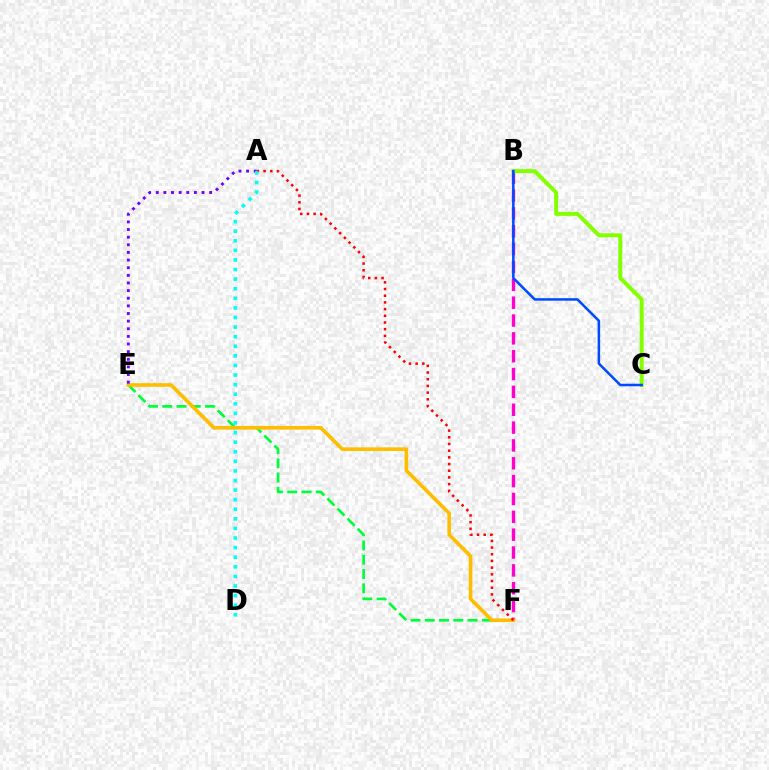{('E', 'F'): [{'color': '#00ff39', 'line_style': 'dashed', 'thickness': 1.94}, {'color': '#ffbd00', 'line_style': 'solid', 'thickness': 2.61}], ('B', 'F'): [{'color': '#ff00cf', 'line_style': 'dashed', 'thickness': 2.42}], ('B', 'C'): [{'color': '#84ff00', 'line_style': 'solid', 'thickness': 2.85}, {'color': '#004bff', 'line_style': 'solid', 'thickness': 1.81}], ('A', 'E'): [{'color': '#7200ff', 'line_style': 'dotted', 'thickness': 2.07}], ('A', 'F'): [{'color': '#ff0000', 'line_style': 'dotted', 'thickness': 1.82}], ('A', 'D'): [{'color': '#00fff6', 'line_style': 'dotted', 'thickness': 2.61}]}